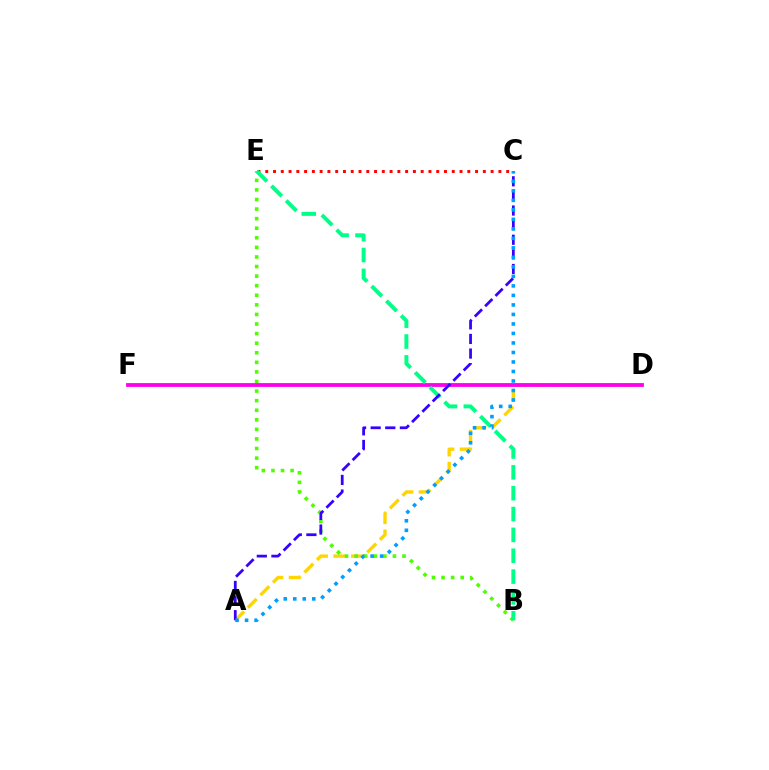{('A', 'D'): [{'color': '#ffd500', 'line_style': 'dashed', 'thickness': 2.42}], ('C', 'E'): [{'color': '#ff0000', 'line_style': 'dotted', 'thickness': 2.11}], ('B', 'E'): [{'color': '#4fff00', 'line_style': 'dotted', 'thickness': 2.6}, {'color': '#00ff86', 'line_style': 'dashed', 'thickness': 2.83}], ('D', 'F'): [{'color': '#ff00ed', 'line_style': 'solid', 'thickness': 2.74}], ('A', 'C'): [{'color': '#3700ff', 'line_style': 'dashed', 'thickness': 1.99}, {'color': '#009eff', 'line_style': 'dotted', 'thickness': 2.58}]}